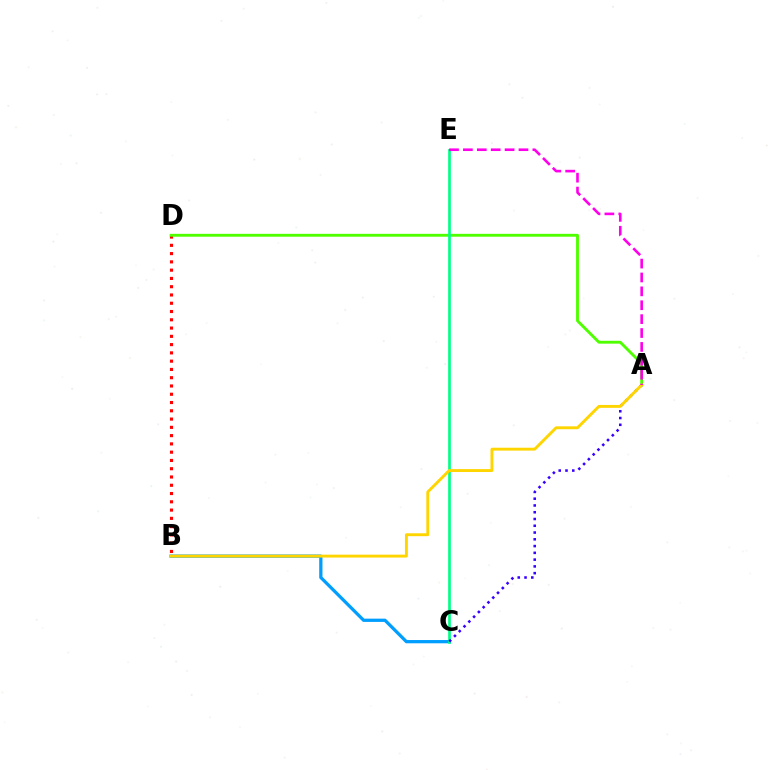{('B', 'C'): [{'color': '#009eff', 'line_style': 'solid', 'thickness': 2.34}], ('B', 'D'): [{'color': '#ff0000', 'line_style': 'dotted', 'thickness': 2.25}], ('A', 'D'): [{'color': '#4fff00', 'line_style': 'solid', 'thickness': 2.06}], ('C', 'E'): [{'color': '#00ff86', 'line_style': 'solid', 'thickness': 1.93}], ('A', 'C'): [{'color': '#3700ff', 'line_style': 'dotted', 'thickness': 1.84}], ('A', 'B'): [{'color': '#ffd500', 'line_style': 'solid', 'thickness': 2.09}], ('A', 'E'): [{'color': '#ff00ed', 'line_style': 'dashed', 'thickness': 1.89}]}